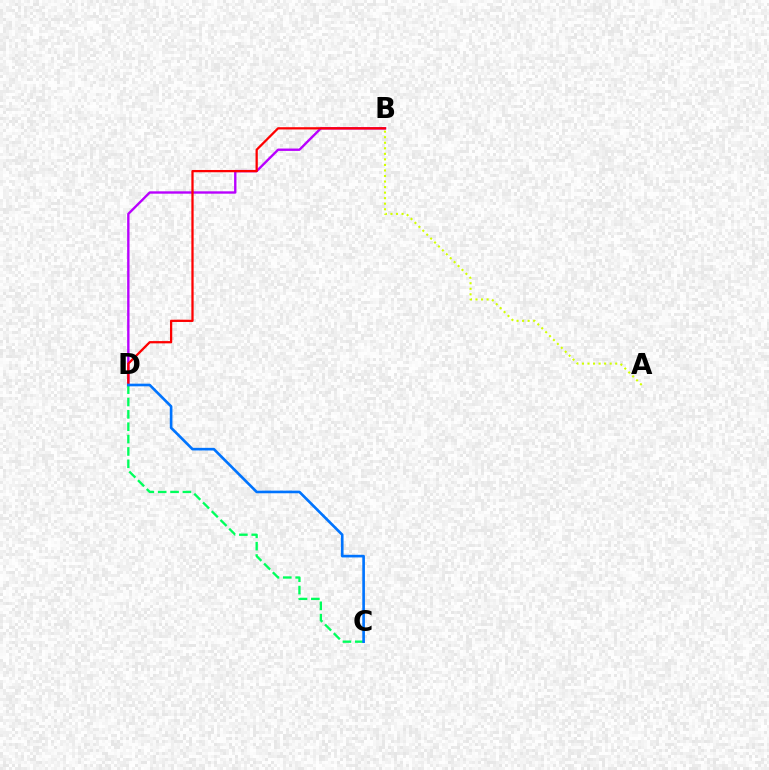{('B', 'D'): [{'color': '#b900ff', 'line_style': 'solid', 'thickness': 1.7}, {'color': '#ff0000', 'line_style': 'solid', 'thickness': 1.63}], ('C', 'D'): [{'color': '#00ff5c', 'line_style': 'dashed', 'thickness': 1.68}, {'color': '#0074ff', 'line_style': 'solid', 'thickness': 1.91}], ('A', 'B'): [{'color': '#d1ff00', 'line_style': 'dotted', 'thickness': 1.51}]}